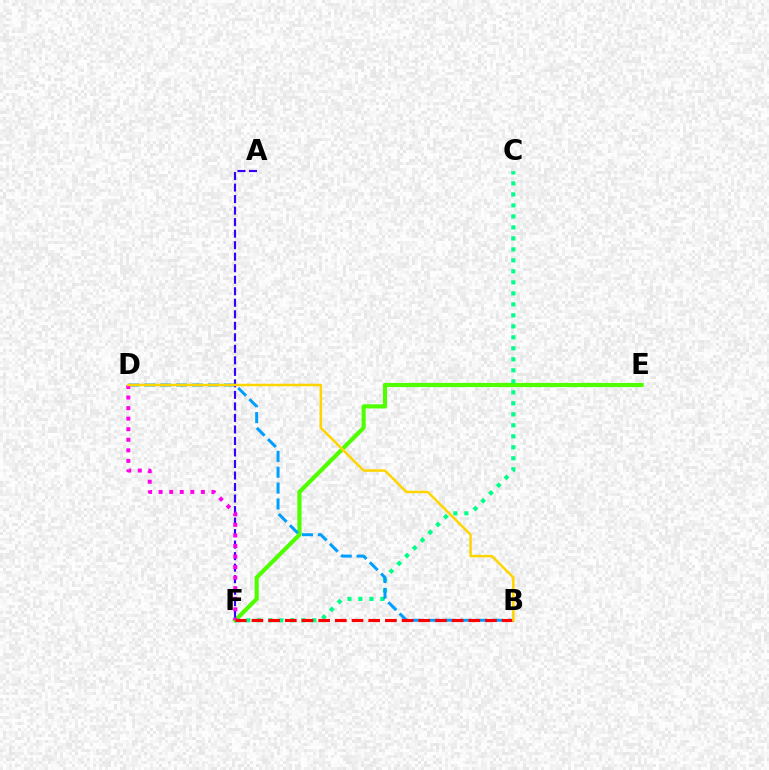{('E', 'F'): [{'color': '#4fff00', 'line_style': 'solid', 'thickness': 2.98}], ('C', 'F'): [{'color': '#00ff86', 'line_style': 'dotted', 'thickness': 2.99}], ('B', 'D'): [{'color': '#009eff', 'line_style': 'dashed', 'thickness': 2.16}, {'color': '#ffd500', 'line_style': 'solid', 'thickness': 1.81}], ('A', 'F'): [{'color': '#3700ff', 'line_style': 'dashed', 'thickness': 1.56}], ('D', 'F'): [{'color': '#ff00ed', 'line_style': 'dotted', 'thickness': 2.87}], ('B', 'F'): [{'color': '#ff0000', 'line_style': 'dashed', 'thickness': 2.27}]}